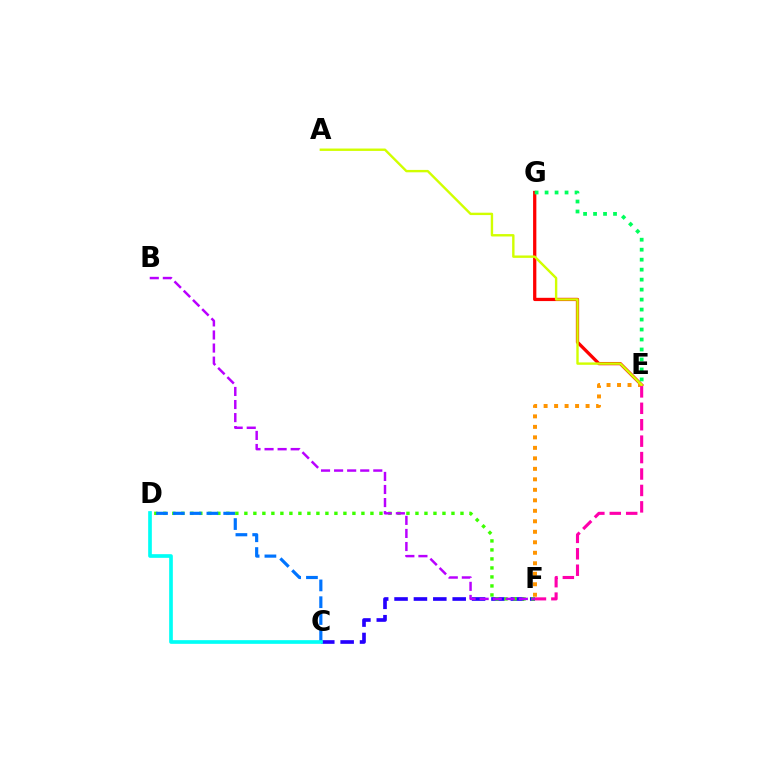{('E', 'G'): [{'color': '#ff0000', 'line_style': 'solid', 'thickness': 2.35}, {'color': '#00ff5c', 'line_style': 'dotted', 'thickness': 2.71}], ('C', 'F'): [{'color': '#2500ff', 'line_style': 'dashed', 'thickness': 2.63}], ('D', 'F'): [{'color': '#3dff00', 'line_style': 'dotted', 'thickness': 2.45}], ('C', 'D'): [{'color': '#0074ff', 'line_style': 'dashed', 'thickness': 2.28}, {'color': '#00fff6', 'line_style': 'solid', 'thickness': 2.65}], ('E', 'F'): [{'color': '#ff9400', 'line_style': 'dotted', 'thickness': 2.85}, {'color': '#ff00ac', 'line_style': 'dashed', 'thickness': 2.23}], ('B', 'F'): [{'color': '#b900ff', 'line_style': 'dashed', 'thickness': 1.78}], ('A', 'E'): [{'color': '#d1ff00', 'line_style': 'solid', 'thickness': 1.72}]}